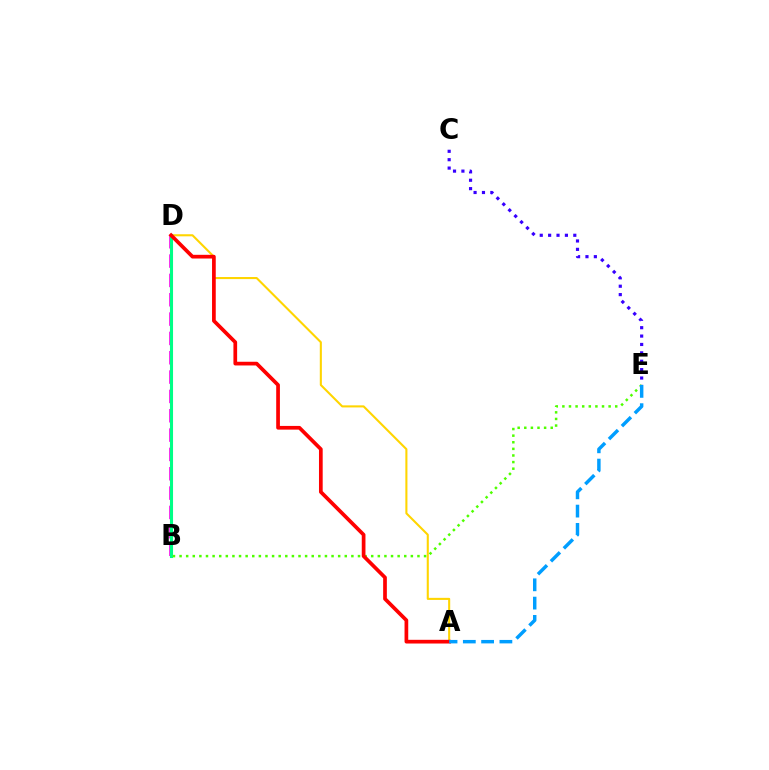{('B', 'D'): [{'color': '#ff00ed', 'line_style': 'dashed', 'thickness': 2.63}, {'color': '#00ff86', 'line_style': 'solid', 'thickness': 2.22}], ('A', 'D'): [{'color': '#ffd500', 'line_style': 'solid', 'thickness': 1.5}, {'color': '#ff0000', 'line_style': 'solid', 'thickness': 2.67}], ('C', 'E'): [{'color': '#3700ff', 'line_style': 'dotted', 'thickness': 2.28}], ('B', 'E'): [{'color': '#4fff00', 'line_style': 'dotted', 'thickness': 1.8}], ('A', 'E'): [{'color': '#009eff', 'line_style': 'dashed', 'thickness': 2.48}]}